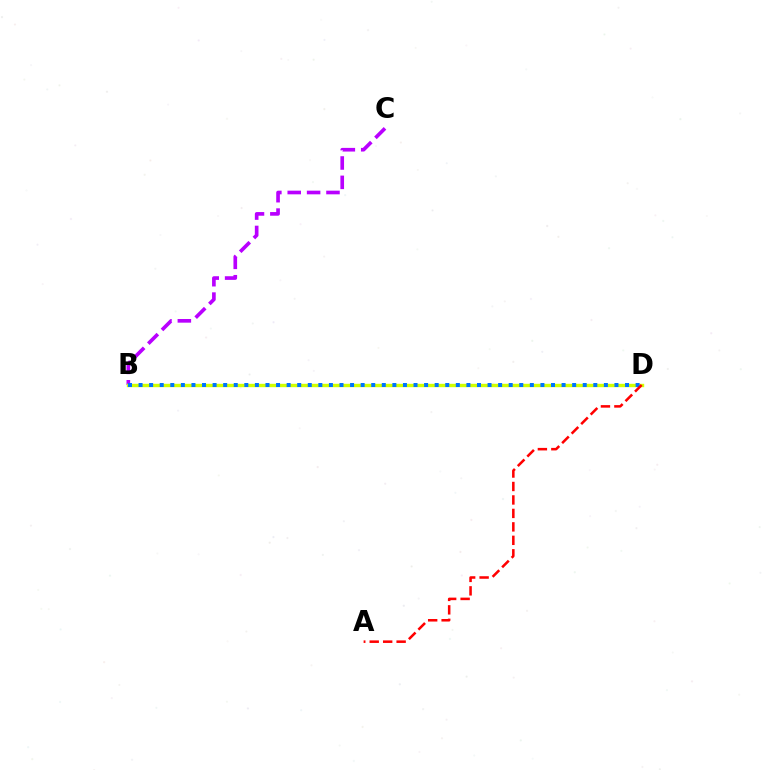{('B', 'C'): [{'color': '#b900ff', 'line_style': 'dashed', 'thickness': 2.63}], ('B', 'D'): [{'color': '#00ff5c', 'line_style': 'solid', 'thickness': 1.86}, {'color': '#d1ff00', 'line_style': 'solid', 'thickness': 2.44}, {'color': '#0074ff', 'line_style': 'dotted', 'thickness': 2.87}], ('A', 'D'): [{'color': '#ff0000', 'line_style': 'dashed', 'thickness': 1.83}]}